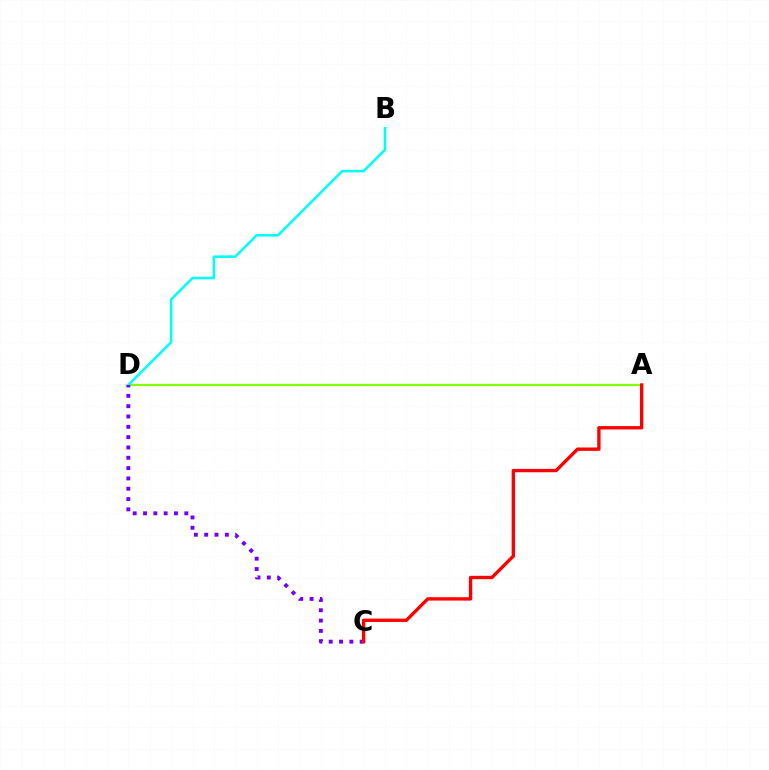{('A', 'D'): [{'color': '#84ff00', 'line_style': 'solid', 'thickness': 1.59}], ('B', 'D'): [{'color': '#00fff6', 'line_style': 'solid', 'thickness': 1.84}], ('C', 'D'): [{'color': '#7200ff', 'line_style': 'dotted', 'thickness': 2.8}], ('A', 'C'): [{'color': '#ff0000', 'line_style': 'solid', 'thickness': 2.42}]}